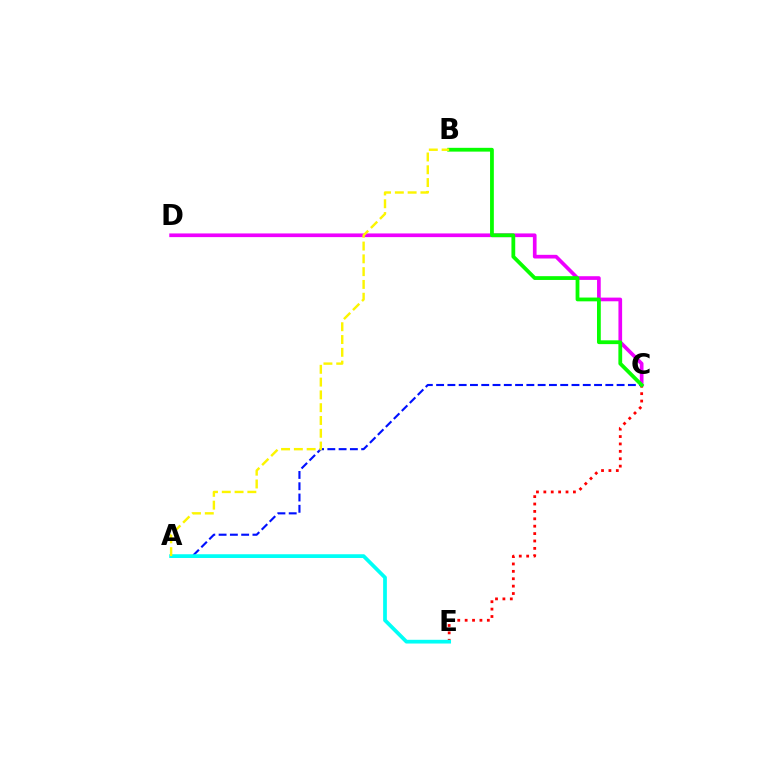{('C', 'D'): [{'color': '#ee00ff', 'line_style': 'solid', 'thickness': 2.65}], ('A', 'C'): [{'color': '#0010ff', 'line_style': 'dashed', 'thickness': 1.53}], ('C', 'E'): [{'color': '#ff0000', 'line_style': 'dotted', 'thickness': 2.01}], ('B', 'C'): [{'color': '#08ff00', 'line_style': 'solid', 'thickness': 2.73}], ('A', 'E'): [{'color': '#00fff6', 'line_style': 'solid', 'thickness': 2.69}], ('A', 'B'): [{'color': '#fcf500', 'line_style': 'dashed', 'thickness': 1.74}]}